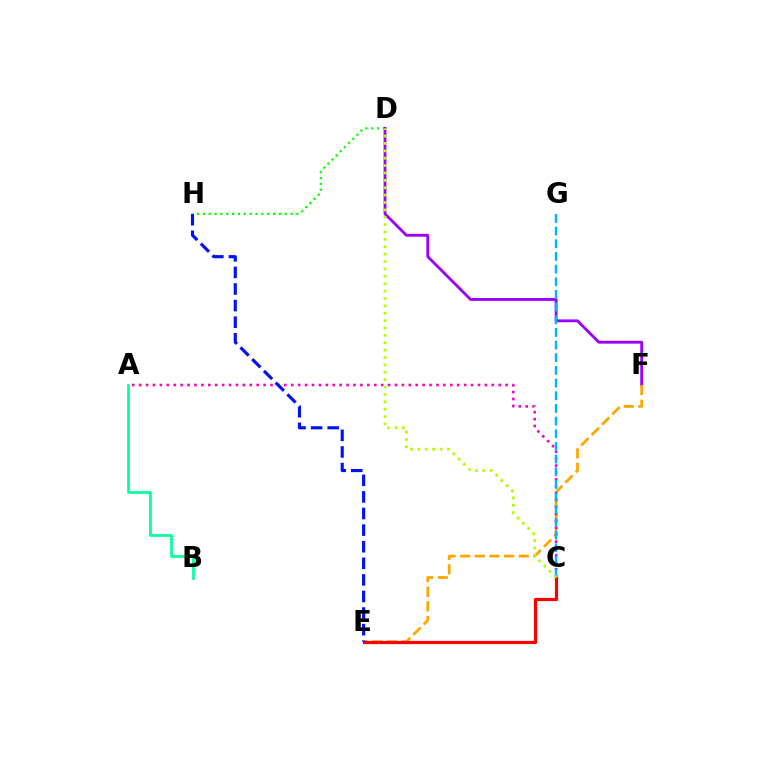{('D', 'H'): [{'color': '#08ff00', 'line_style': 'dotted', 'thickness': 1.59}], ('D', 'F'): [{'color': '#9b00ff', 'line_style': 'solid', 'thickness': 2.04}], ('A', 'B'): [{'color': '#00ff9d', 'line_style': 'solid', 'thickness': 1.93}], ('E', 'F'): [{'color': '#ffa500', 'line_style': 'dashed', 'thickness': 1.99}], ('A', 'C'): [{'color': '#ff00bd', 'line_style': 'dotted', 'thickness': 1.88}], ('C', 'E'): [{'color': '#ff0000', 'line_style': 'solid', 'thickness': 2.31}], ('C', 'G'): [{'color': '#00b5ff', 'line_style': 'dashed', 'thickness': 1.72}], ('C', 'D'): [{'color': '#b3ff00', 'line_style': 'dotted', 'thickness': 2.01}], ('E', 'H'): [{'color': '#0010ff', 'line_style': 'dashed', 'thickness': 2.25}]}